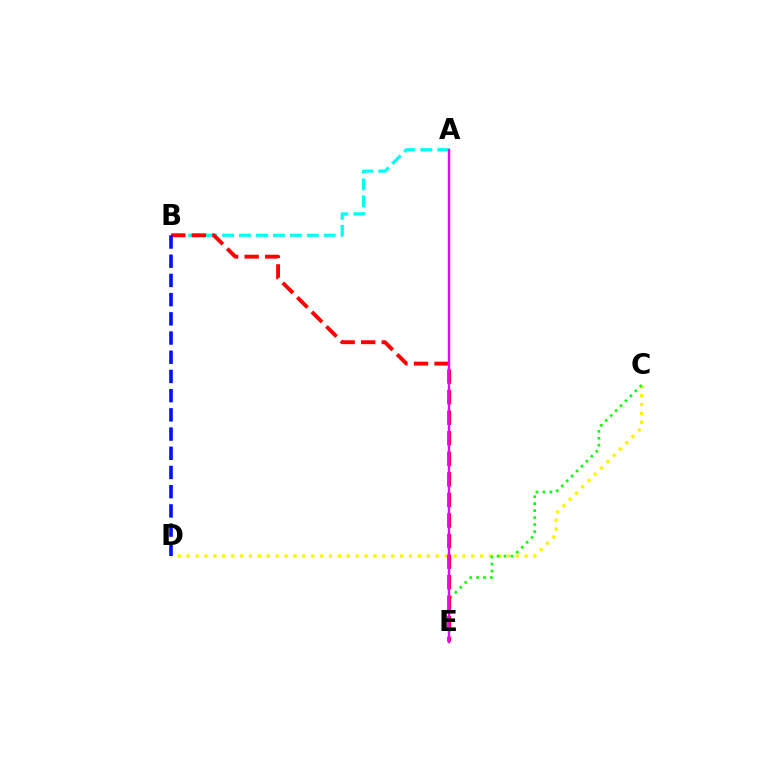{('C', 'D'): [{'color': '#fcf500', 'line_style': 'dotted', 'thickness': 2.42}], ('A', 'B'): [{'color': '#00fff6', 'line_style': 'dashed', 'thickness': 2.3}], ('C', 'E'): [{'color': '#08ff00', 'line_style': 'dotted', 'thickness': 1.89}], ('B', 'E'): [{'color': '#ff0000', 'line_style': 'dashed', 'thickness': 2.79}], ('A', 'E'): [{'color': '#ee00ff', 'line_style': 'solid', 'thickness': 1.72}], ('B', 'D'): [{'color': '#0010ff', 'line_style': 'dashed', 'thickness': 2.61}]}